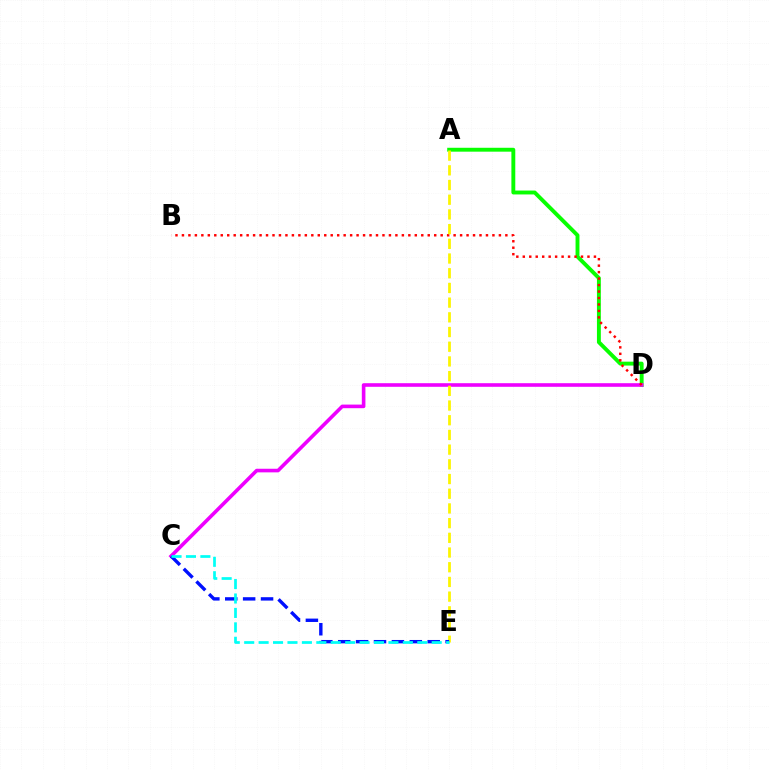{('A', 'D'): [{'color': '#08ff00', 'line_style': 'solid', 'thickness': 2.8}], ('C', 'D'): [{'color': '#ee00ff', 'line_style': 'solid', 'thickness': 2.6}], ('B', 'D'): [{'color': '#ff0000', 'line_style': 'dotted', 'thickness': 1.76}], ('A', 'E'): [{'color': '#fcf500', 'line_style': 'dashed', 'thickness': 2.0}], ('C', 'E'): [{'color': '#0010ff', 'line_style': 'dashed', 'thickness': 2.43}, {'color': '#00fff6', 'line_style': 'dashed', 'thickness': 1.96}]}